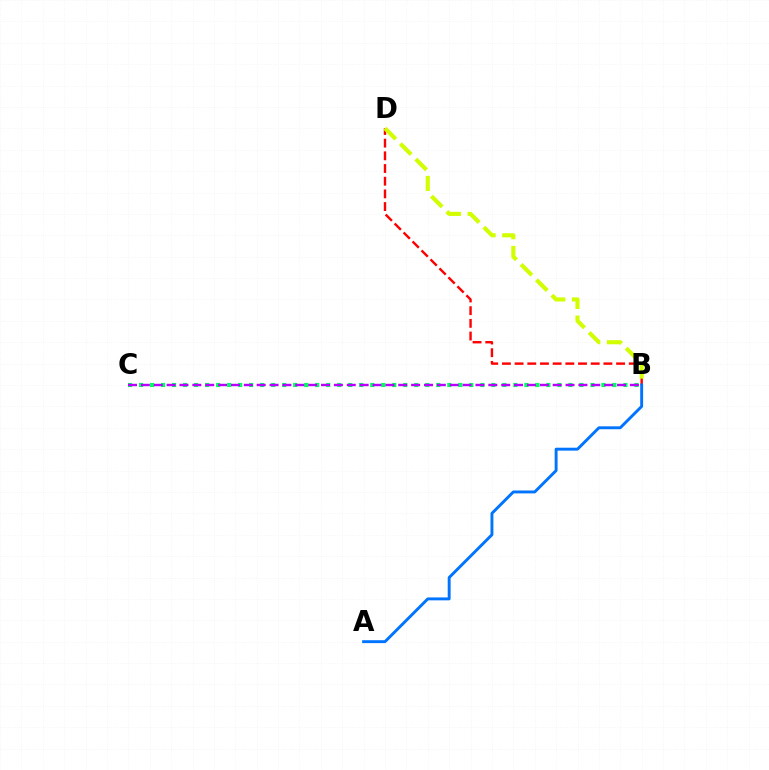{('B', 'C'): [{'color': '#00ff5c', 'line_style': 'dotted', 'thickness': 2.99}, {'color': '#b900ff', 'line_style': 'dashed', 'thickness': 1.75}], ('B', 'D'): [{'color': '#ff0000', 'line_style': 'dashed', 'thickness': 1.72}, {'color': '#d1ff00', 'line_style': 'dashed', 'thickness': 2.96}], ('A', 'B'): [{'color': '#0074ff', 'line_style': 'solid', 'thickness': 2.09}]}